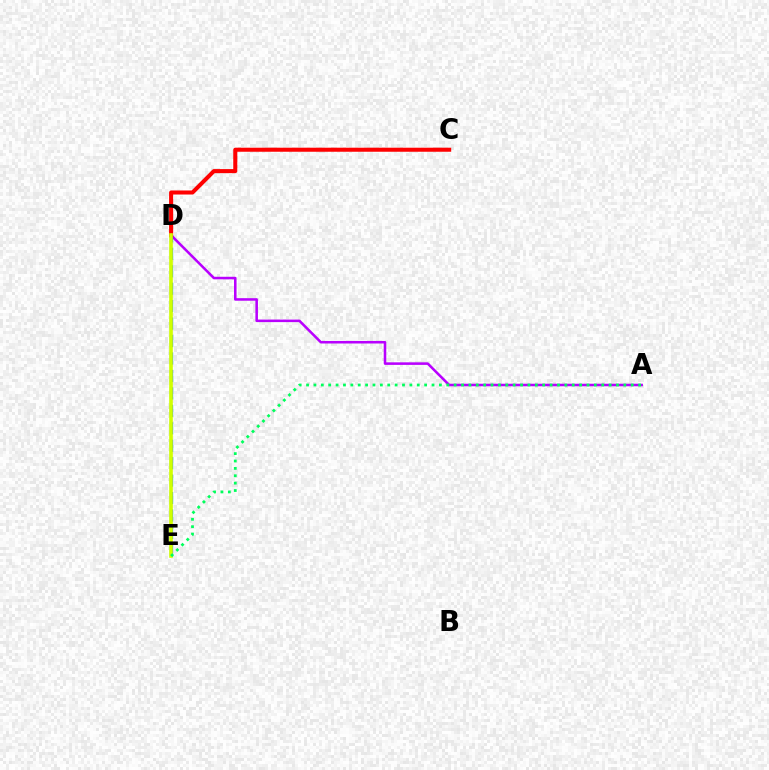{('A', 'D'): [{'color': '#b900ff', 'line_style': 'solid', 'thickness': 1.84}], ('D', 'E'): [{'color': '#0074ff', 'line_style': 'dashed', 'thickness': 2.37}, {'color': '#d1ff00', 'line_style': 'solid', 'thickness': 2.61}], ('C', 'D'): [{'color': '#ff0000', 'line_style': 'solid', 'thickness': 2.91}], ('A', 'E'): [{'color': '#00ff5c', 'line_style': 'dotted', 'thickness': 2.0}]}